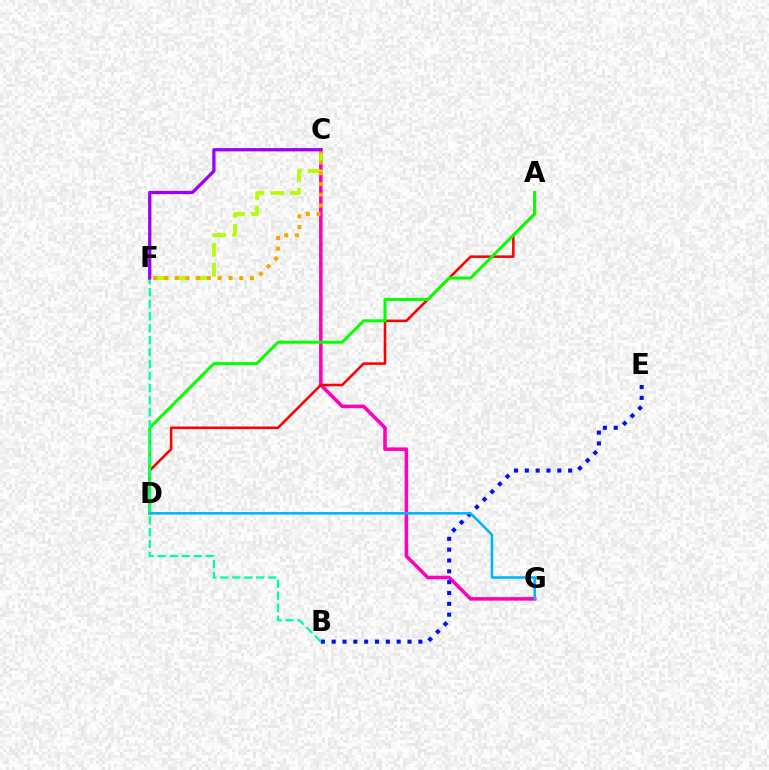{('C', 'G'): [{'color': '#ff00bd', 'line_style': 'solid', 'thickness': 2.55}], ('A', 'D'): [{'color': '#ff0000', 'line_style': 'solid', 'thickness': 1.84}, {'color': '#08ff00', 'line_style': 'solid', 'thickness': 2.16}], ('B', 'E'): [{'color': '#0010ff', 'line_style': 'dotted', 'thickness': 2.94}], ('C', 'F'): [{'color': '#b3ff00', 'line_style': 'dashed', 'thickness': 2.71}, {'color': '#ffa500', 'line_style': 'dotted', 'thickness': 2.92}, {'color': '#9b00ff', 'line_style': 'solid', 'thickness': 2.34}], ('D', 'G'): [{'color': '#00b5ff', 'line_style': 'solid', 'thickness': 1.85}], ('B', 'F'): [{'color': '#00ff9d', 'line_style': 'dashed', 'thickness': 1.63}]}